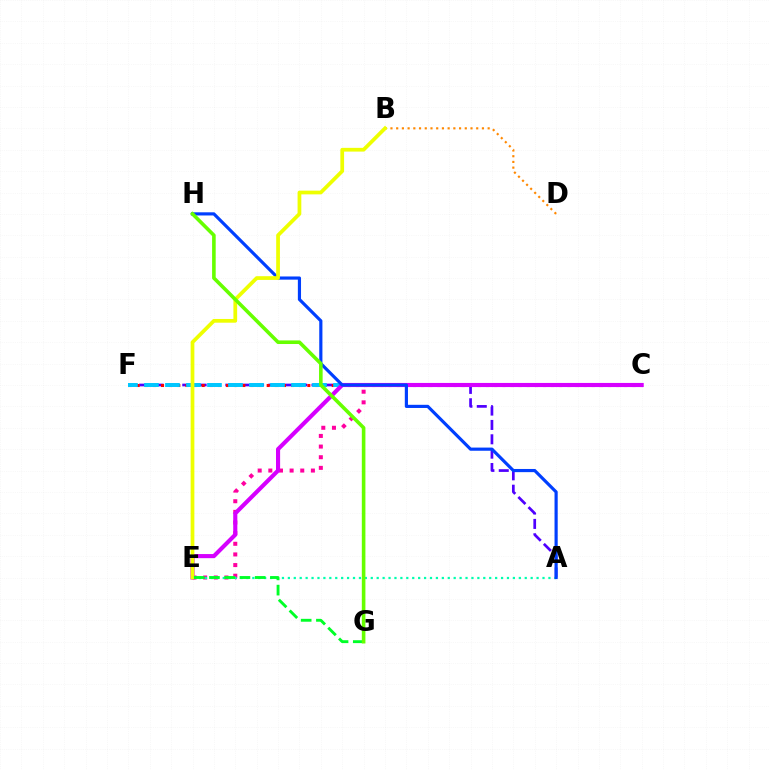{('A', 'F'): [{'color': '#4f00ff', 'line_style': 'dashed', 'thickness': 1.95}], ('C', 'F'): [{'color': '#ff0000', 'line_style': 'dotted', 'thickness': 2.21}, {'color': '#00c7ff', 'line_style': 'dashed', 'thickness': 2.85}], ('C', 'E'): [{'color': '#ff00a0', 'line_style': 'dotted', 'thickness': 2.89}, {'color': '#d600ff', 'line_style': 'solid', 'thickness': 2.96}], ('B', 'D'): [{'color': '#ff8800', 'line_style': 'dotted', 'thickness': 1.55}], ('A', 'E'): [{'color': '#00ffaf', 'line_style': 'dotted', 'thickness': 1.61}], ('A', 'H'): [{'color': '#003fff', 'line_style': 'solid', 'thickness': 2.28}], ('B', 'E'): [{'color': '#eeff00', 'line_style': 'solid', 'thickness': 2.69}], ('E', 'G'): [{'color': '#00ff27', 'line_style': 'dashed', 'thickness': 2.07}], ('G', 'H'): [{'color': '#66ff00', 'line_style': 'solid', 'thickness': 2.59}]}